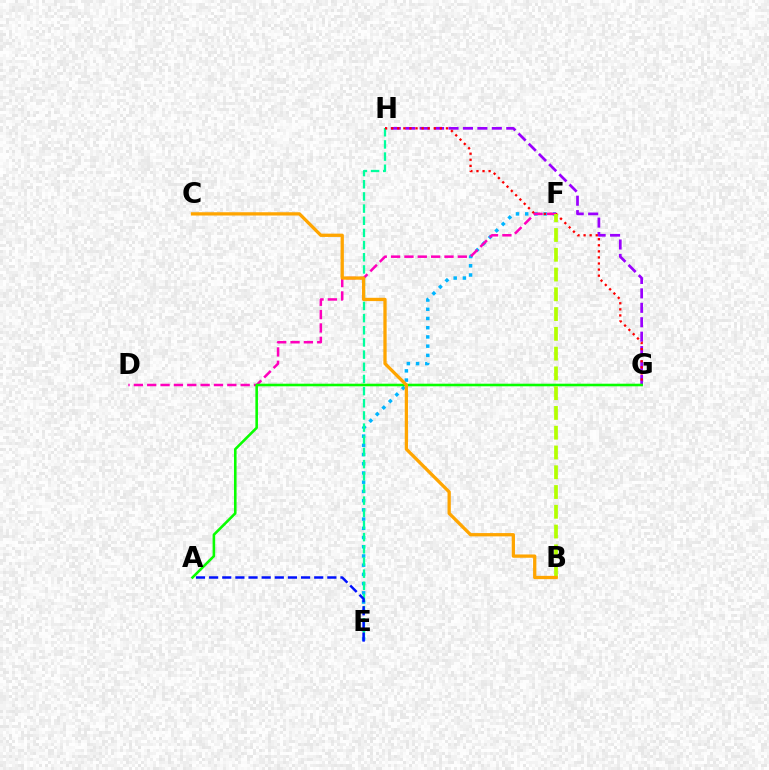{('E', 'F'): [{'color': '#00b5ff', 'line_style': 'dotted', 'thickness': 2.5}], ('G', 'H'): [{'color': '#9b00ff', 'line_style': 'dashed', 'thickness': 1.96}, {'color': '#ff0000', 'line_style': 'dotted', 'thickness': 1.65}], ('E', 'H'): [{'color': '#00ff9d', 'line_style': 'dashed', 'thickness': 1.65}], ('A', 'E'): [{'color': '#0010ff', 'line_style': 'dashed', 'thickness': 1.78}], ('D', 'F'): [{'color': '#ff00bd', 'line_style': 'dashed', 'thickness': 1.81}], ('A', 'G'): [{'color': '#08ff00', 'line_style': 'solid', 'thickness': 1.86}], ('B', 'F'): [{'color': '#b3ff00', 'line_style': 'dashed', 'thickness': 2.69}], ('B', 'C'): [{'color': '#ffa500', 'line_style': 'solid', 'thickness': 2.37}]}